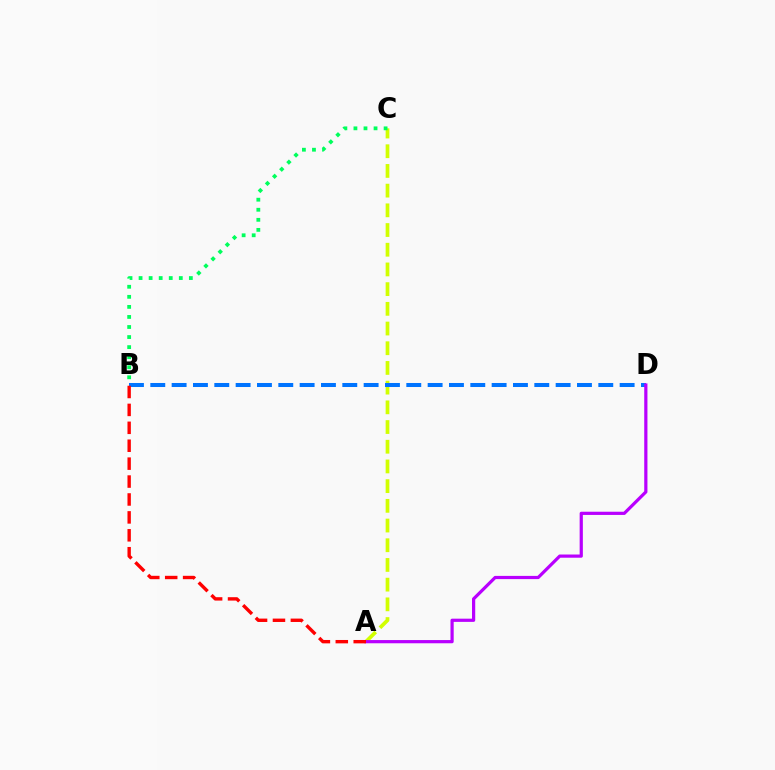{('A', 'C'): [{'color': '#d1ff00', 'line_style': 'dashed', 'thickness': 2.68}], ('B', 'D'): [{'color': '#0074ff', 'line_style': 'dashed', 'thickness': 2.9}], ('A', 'D'): [{'color': '#b900ff', 'line_style': 'solid', 'thickness': 2.31}], ('B', 'C'): [{'color': '#00ff5c', 'line_style': 'dotted', 'thickness': 2.73}], ('A', 'B'): [{'color': '#ff0000', 'line_style': 'dashed', 'thickness': 2.43}]}